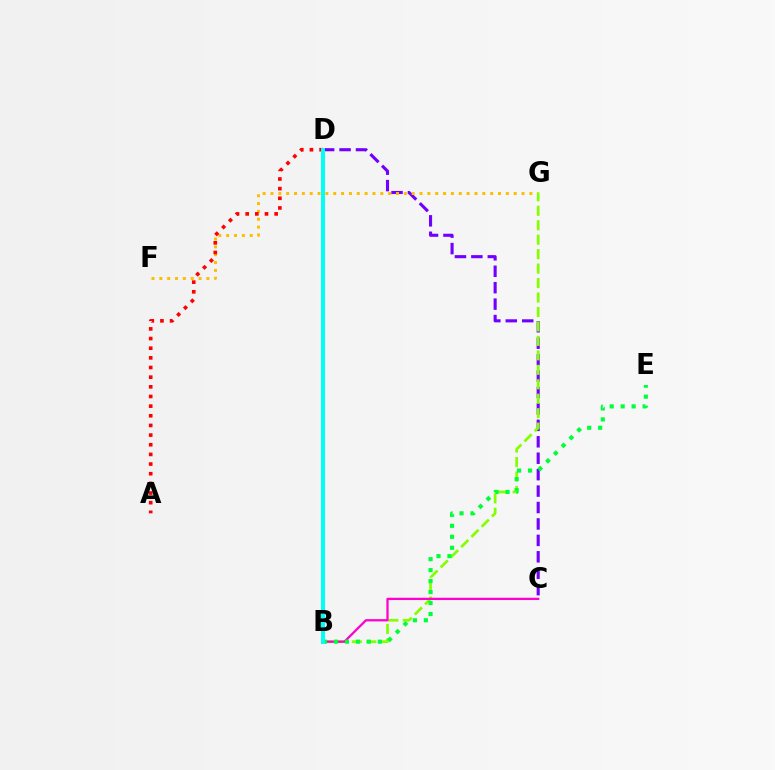{('C', 'D'): [{'color': '#7200ff', 'line_style': 'dashed', 'thickness': 2.23}], ('B', 'D'): [{'color': '#004bff', 'line_style': 'dotted', 'thickness': 2.15}, {'color': '#00fff6', 'line_style': 'solid', 'thickness': 2.86}], ('F', 'G'): [{'color': '#ffbd00', 'line_style': 'dotted', 'thickness': 2.13}], ('B', 'G'): [{'color': '#84ff00', 'line_style': 'dashed', 'thickness': 1.96}], ('B', 'C'): [{'color': '#ff00cf', 'line_style': 'solid', 'thickness': 1.64}], ('B', 'E'): [{'color': '#00ff39', 'line_style': 'dotted', 'thickness': 2.98}], ('A', 'D'): [{'color': '#ff0000', 'line_style': 'dotted', 'thickness': 2.62}]}